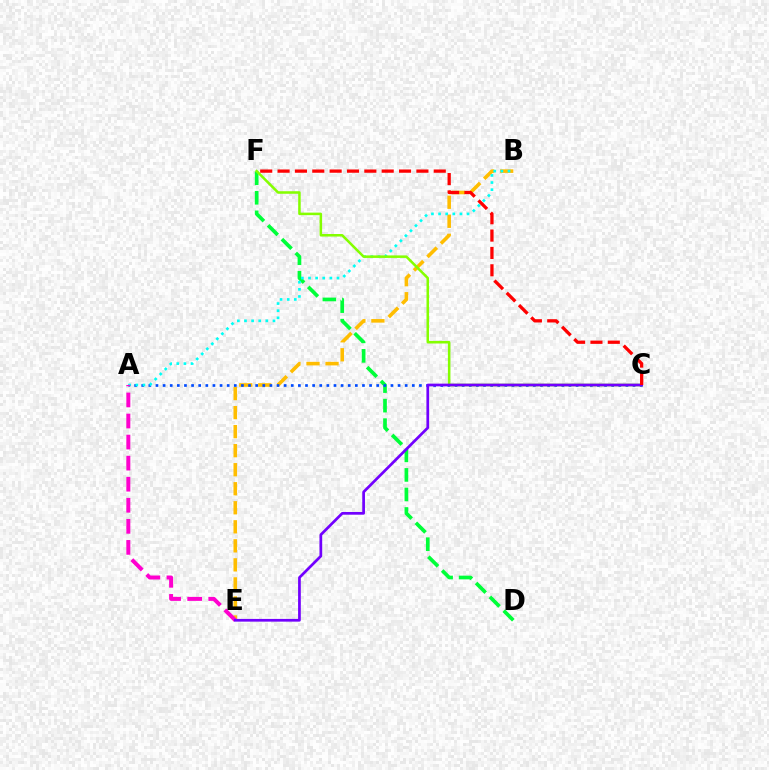{('B', 'E'): [{'color': '#ffbd00', 'line_style': 'dashed', 'thickness': 2.59}], ('D', 'F'): [{'color': '#00ff39', 'line_style': 'dashed', 'thickness': 2.65}], ('A', 'C'): [{'color': '#004bff', 'line_style': 'dotted', 'thickness': 1.93}], ('A', 'B'): [{'color': '#00fff6', 'line_style': 'dotted', 'thickness': 1.93}], ('C', 'F'): [{'color': '#84ff00', 'line_style': 'solid', 'thickness': 1.83}, {'color': '#ff0000', 'line_style': 'dashed', 'thickness': 2.36}], ('A', 'E'): [{'color': '#ff00cf', 'line_style': 'dashed', 'thickness': 2.86}], ('C', 'E'): [{'color': '#7200ff', 'line_style': 'solid', 'thickness': 1.96}]}